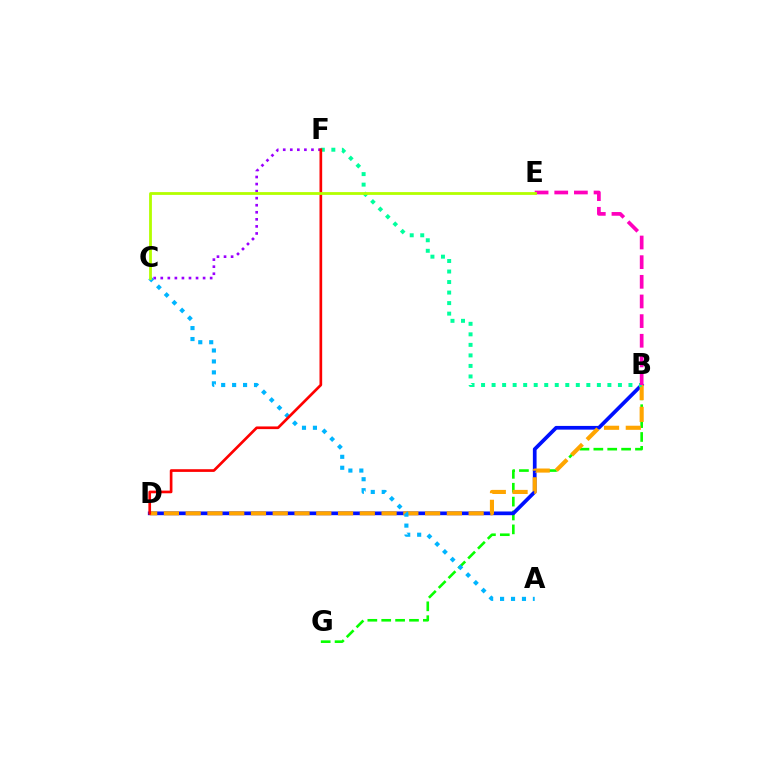{('B', 'G'): [{'color': '#08ff00', 'line_style': 'dashed', 'thickness': 1.89}], ('B', 'D'): [{'color': '#0010ff', 'line_style': 'solid', 'thickness': 2.67}, {'color': '#ffa500', 'line_style': 'dashed', 'thickness': 2.96}], ('B', 'F'): [{'color': '#00ff9d', 'line_style': 'dotted', 'thickness': 2.86}], ('A', 'C'): [{'color': '#00b5ff', 'line_style': 'dotted', 'thickness': 2.97}], ('C', 'F'): [{'color': '#9b00ff', 'line_style': 'dotted', 'thickness': 1.92}], ('D', 'F'): [{'color': '#ff0000', 'line_style': 'solid', 'thickness': 1.93}], ('B', 'E'): [{'color': '#ff00bd', 'line_style': 'dashed', 'thickness': 2.67}], ('C', 'E'): [{'color': '#b3ff00', 'line_style': 'solid', 'thickness': 2.01}]}